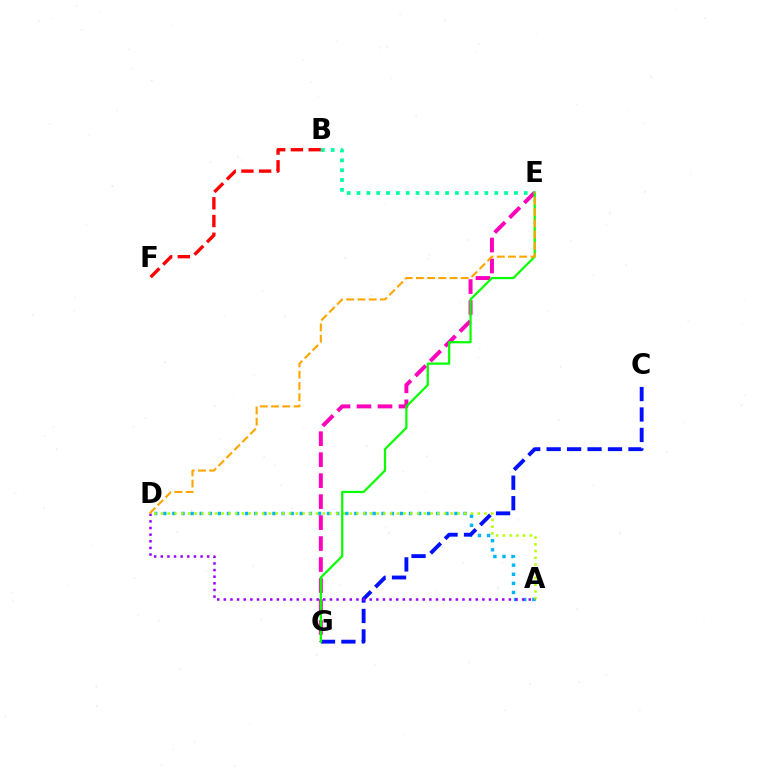{('B', 'F'): [{'color': '#ff0000', 'line_style': 'dashed', 'thickness': 2.41}], ('A', 'D'): [{'color': '#00b5ff', 'line_style': 'dotted', 'thickness': 2.47}, {'color': '#b3ff00', 'line_style': 'dotted', 'thickness': 1.83}, {'color': '#9b00ff', 'line_style': 'dotted', 'thickness': 1.8}], ('C', 'G'): [{'color': '#0010ff', 'line_style': 'dashed', 'thickness': 2.78}], ('E', 'G'): [{'color': '#ff00bd', 'line_style': 'dashed', 'thickness': 2.85}, {'color': '#08ff00', 'line_style': 'solid', 'thickness': 1.6}], ('B', 'E'): [{'color': '#00ff9d', 'line_style': 'dotted', 'thickness': 2.67}], ('D', 'E'): [{'color': '#ffa500', 'line_style': 'dashed', 'thickness': 1.52}]}